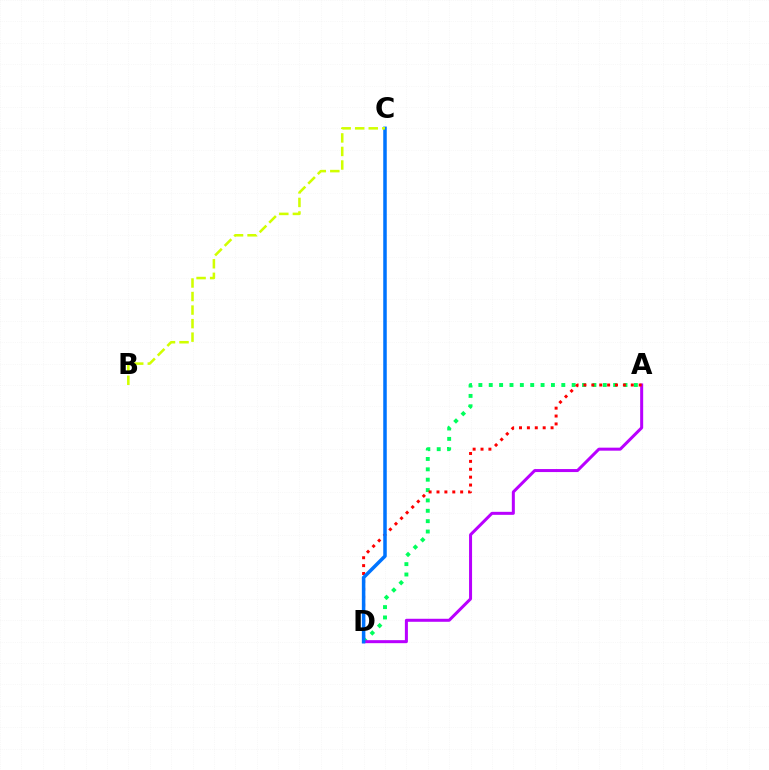{('A', 'D'): [{'color': '#00ff5c', 'line_style': 'dotted', 'thickness': 2.82}, {'color': '#b900ff', 'line_style': 'solid', 'thickness': 2.17}, {'color': '#ff0000', 'line_style': 'dotted', 'thickness': 2.14}], ('C', 'D'): [{'color': '#0074ff', 'line_style': 'solid', 'thickness': 2.53}], ('B', 'C'): [{'color': '#d1ff00', 'line_style': 'dashed', 'thickness': 1.84}]}